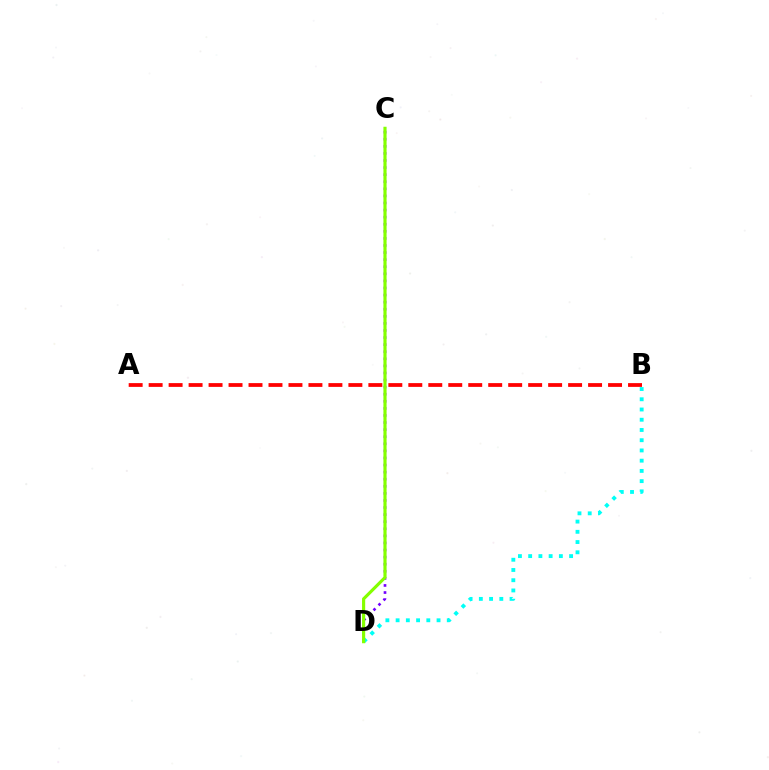{('C', 'D'): [{'color': '#7200ff', 'line_style': 'dotted', 'thickness': 1.92}, {'color': '#84ff00', 'line_style': 'solid', 'thickness': 2.27}], ('B', 'D'): [{'color': '#00fff6', 'line_style': 'dotted', 'thickness': 2.78}], ('A', 'B'): [{'color': '#ff0000', 'line_style': 'dashed', 'thickness': 2.71}]}